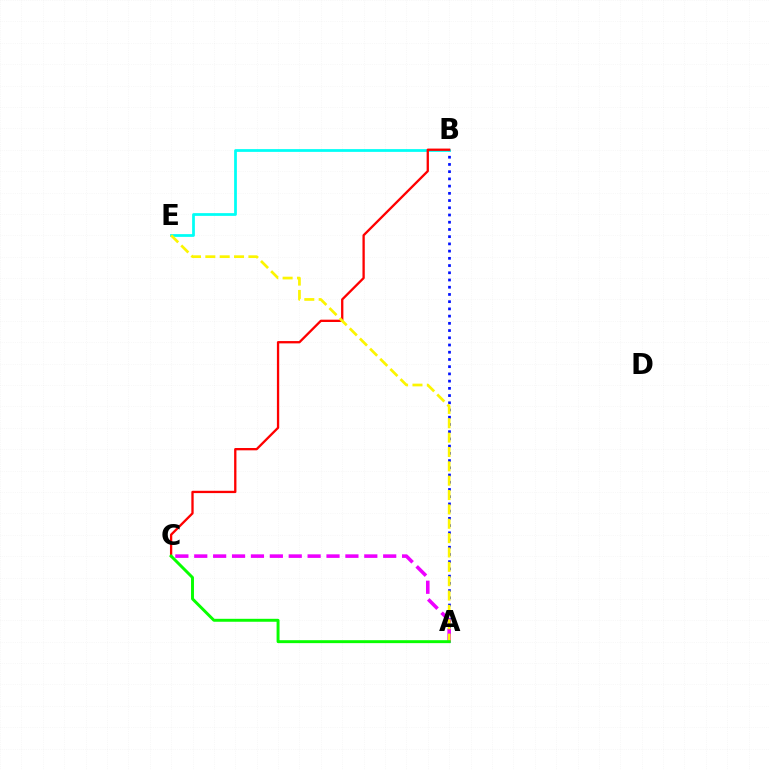{('A', 'B'): [{'color': '#0010ff', 'line_style': 'dotted', 'thickness': 1.96}], ('A', 'C'): [{'color': '#ee00ff', 'line_style': 'dashed', 'thickness': 2.57}, {'color': '#08ff00', 'line_style': 'solid', 'thickness': 2.12}], ('B', 'E'): [{'color': '#00fff6', 'line_style': 'solid', 'thickness': 1.98}], ('B', 'C'): [{'color': '#ff0000', 'line_style': 'solid', 'thickness': 1.66}], ('A', 'E'): [{'color': '#fcf500', 'line_style': 'dashed', 'thickness': 1.95}]}